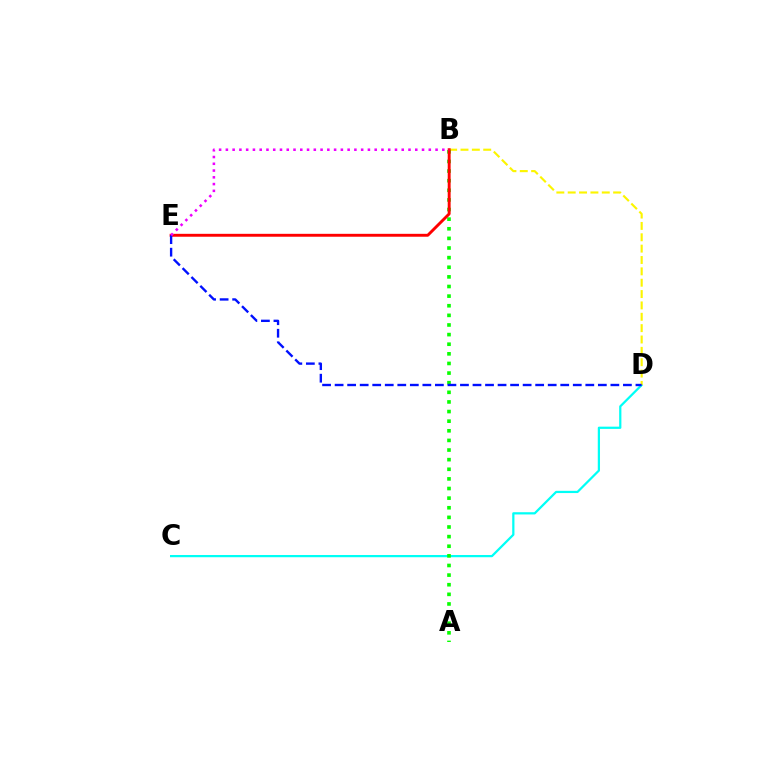{('C', 'D'): [{'color': '#00fff6', 'line_style': 'solid', 'thickness': 1.61}], ('B', 'D'): [{'color': '#fcf500', 'line_style': 'dashed', 'thickness': 1.54}], ('A', 'B'): [{'color': '#08ff00', 'line_style': 'dotted', 'thickness': 2.61}], ('B', 'E'): [{'color': '#ff0000', 'line_style': 'solid', 'thickness': 2.09}, {'color': '#ee00ff', 'line_style': 'dotted', 'thickness': 1.84}], ('D', 'E'): [{'color': '#0010ff', 'line_style': 'dashed', 'thickness': 1.7}]}